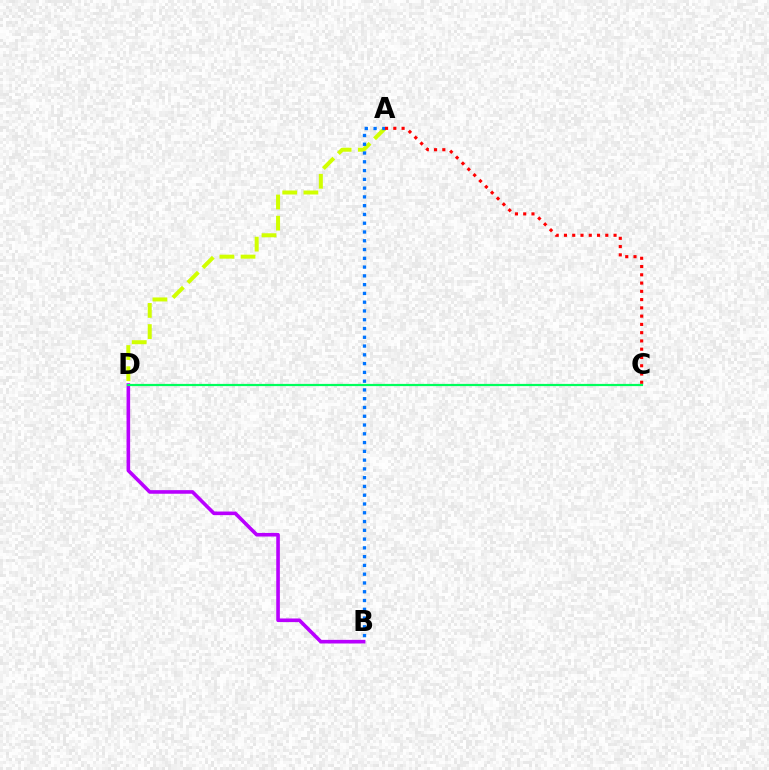{('A', 'D'): [{'color': '#d1ff00', 'line_style': 'dashed', 'thickness': 2.88}], ('B', 'D'): [{'color': '#b900ff', 'line_style': 'solid', 'thickness': 2.59}], ('A', 'B'): [{'color': '#0074ff', 'line_style': 'dotted', 'thickness': 2.38}], ('A', 'C'): [{'color': '#ff0000', 'line_style': 'dotted', 'thickness': 2.25}], ('C', 'D'): [{'color': '#00ff5c', 'line_style': 'solid', 'thickness': 1.59}]}